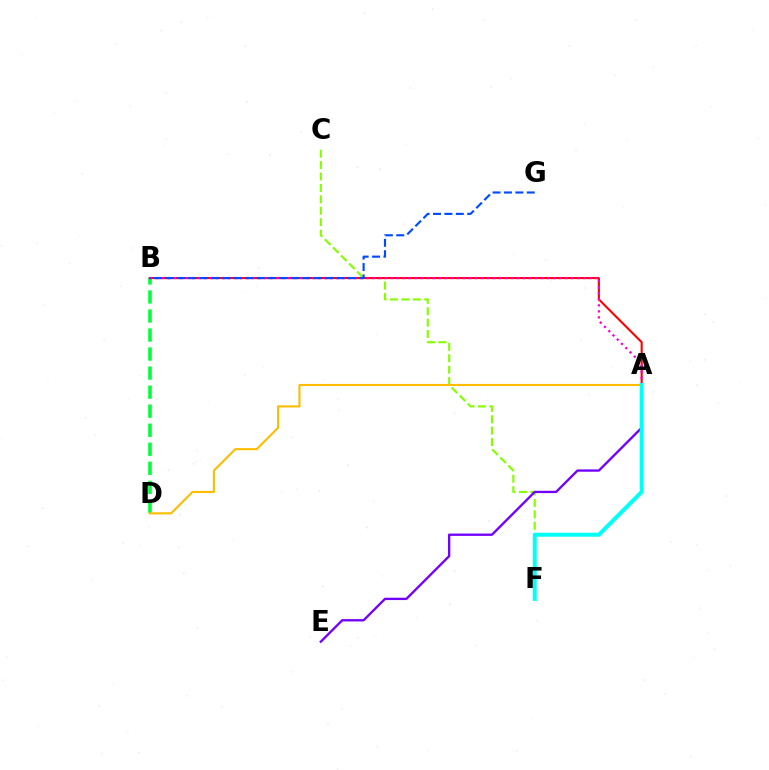{('C', 'F'): [{'color': '#84ff00', 'line_style': 'dashed', 'thickness': 1.55}], ('B', 'D'): [{'color': '#00ff39', 'line_style': 'dashed', 'thickness': 2.59}], ('A', 'B'): [{'color': '#ff0000', 'line_style': 'solid', 'thickness': 1.51}, {'color': '#ff00cf', 'line_style': 'dotted', 'thickness': 1.63}], ('A', 'D'): [{'color': '#ffbd00', 'line_style': 'solid', 'thickness': 1.52}], ('A', 'E'): [{'color': '#7200ff', 'line_style': 'solid', 'thickness': 1.68}], ('B', 'G'): [{'color': '#004bff', 'line_style': 'dashed', 'thickness': 1.55}], ('A', 'F'): [{'color': '#00fff6', 'line_style': 'solid', 'thickness': 2.87}]}